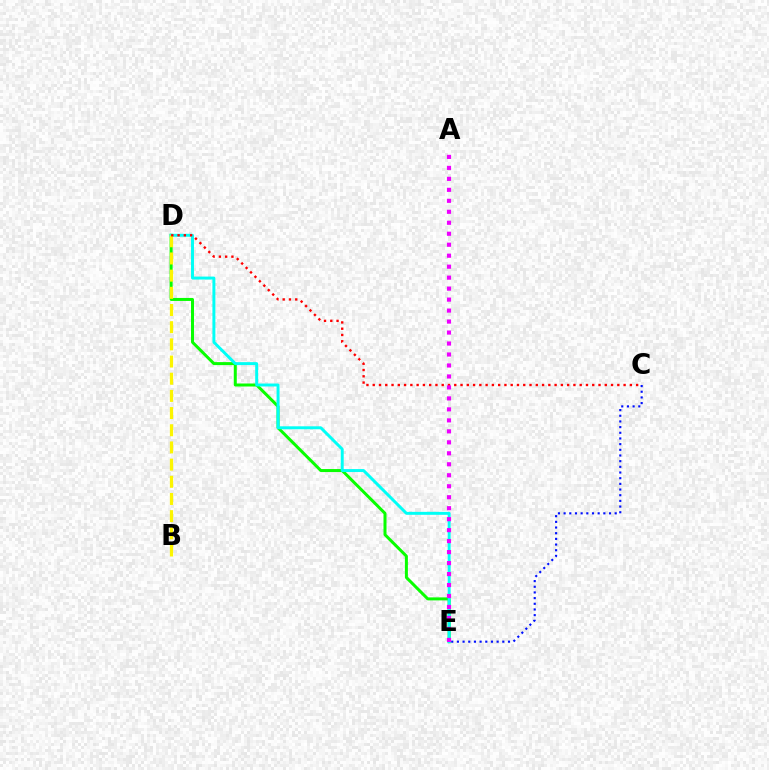{('C', 'E'): [{'color': '#0010ff', 'line_style': 'dotted', 'thickness': 1.54}], ('D', 'E'): [{'color': '#08ff00', 'line_style': 'solid', 'thickness': 2.16}, {'color': '#00fff6', 'line_style': 'solid', 'thickness': 2.13}], ('B', 'D'): [{'color': '#fcf500', 'line_style': 'dashed', 'thickness': 2.33}], ('C', 'D'): [{'color': '#ff0000', 'line_style': 'dotted', 'thickness': 1.7}], ('A', 'E'): [{'color': '#ee00ff', 'line_style': 'dotted', 'thickness': 2.98}]}